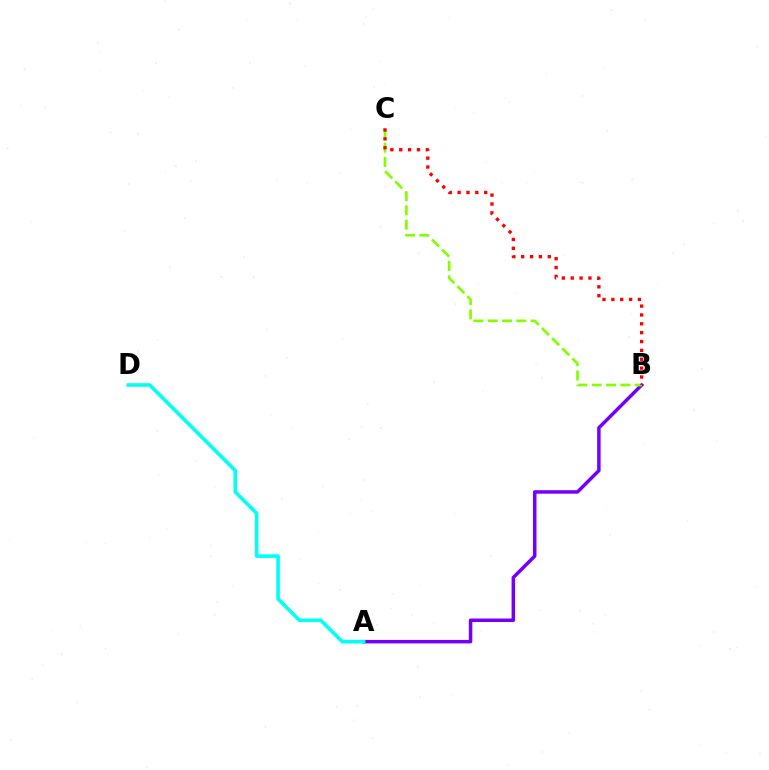{('A', 'B'): [{'color': '#7200ff', 'line_style': 'solid', 'thickness': 2.51}], ('A', 'D'): [{'color': '#00fff6', 'line_style': 'solid', 'thickness': 2.61}], ('B', 'C'): [{'color': '#84ff00', 'line_style': 'dashed', 'thickness': 1.94}, {'color': '#ff0000', 'line_style': 'dotted', 'thickness': 2.41}]}